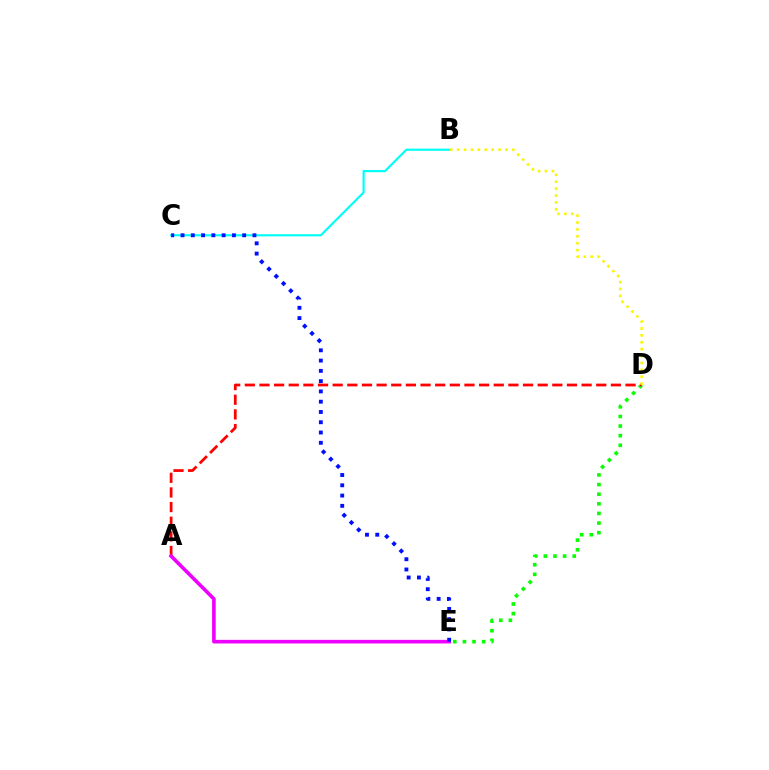{('B', 'C'): [{'color': '#00fff6', 'line_style': 'solid', 'thickness': 1.56}], ('D', 'E'): [{'color': '#08ff00', 'line_style': 'dotted', 'thickness': 2.61}], ('A', 'D'): [{'color': '#ff0000', 'line_style': 'dashed', 'thickness': 1.99}], ('B', 'D'): [{'color': '#fcf500', 'line_style': 'dotted', 'thickness': 1.88}], ('A', 'E'): [{'color': '#ee00ff', 'line_style': 'solid', 'thickness': 2.6}], ('C', 'E'): [{'color': '#0010ff', 'line_style': 'dotted', 'thickness': 2.79}]}